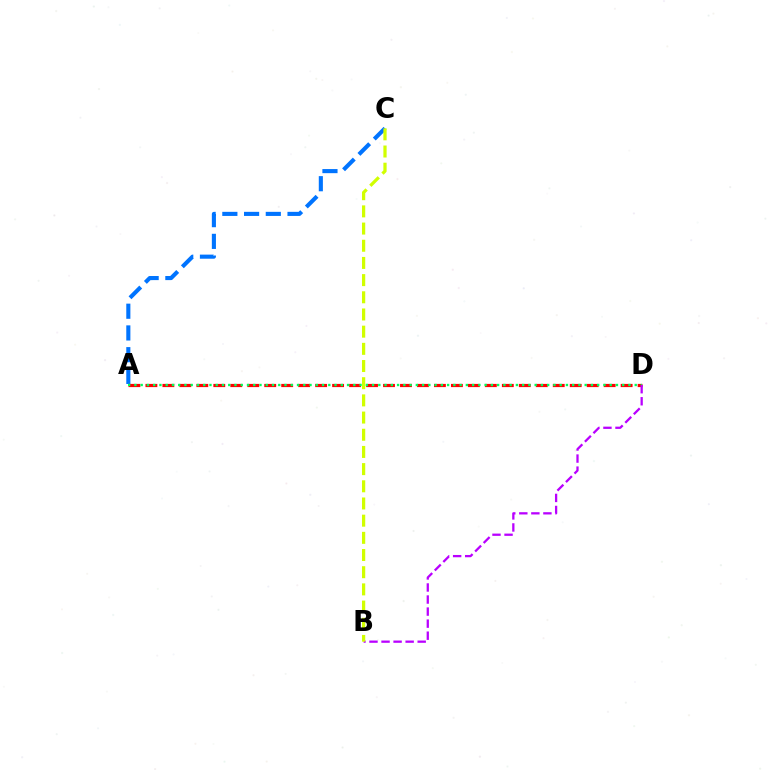{('A', 'C'): [{'color': '#0074ff', 'line_style': 'dashed', 'thickness': 2.95}], ('A', 'D'): [{'color': '#ff0000', 'line_style': 'dashed', 'thickness': 2.31}, {'color': '#00ff5c', 'line_style': 'dotted', 'thickness': 1.7}], ('B', 'D'): [{'color': '#b900ff', 'line_style': 'dashed', 'thickness': 1.64}], ('B', 'C'): [{'color': '#d1ff00', 'line_style': 'dashed', 'thickness': 2.33}]}